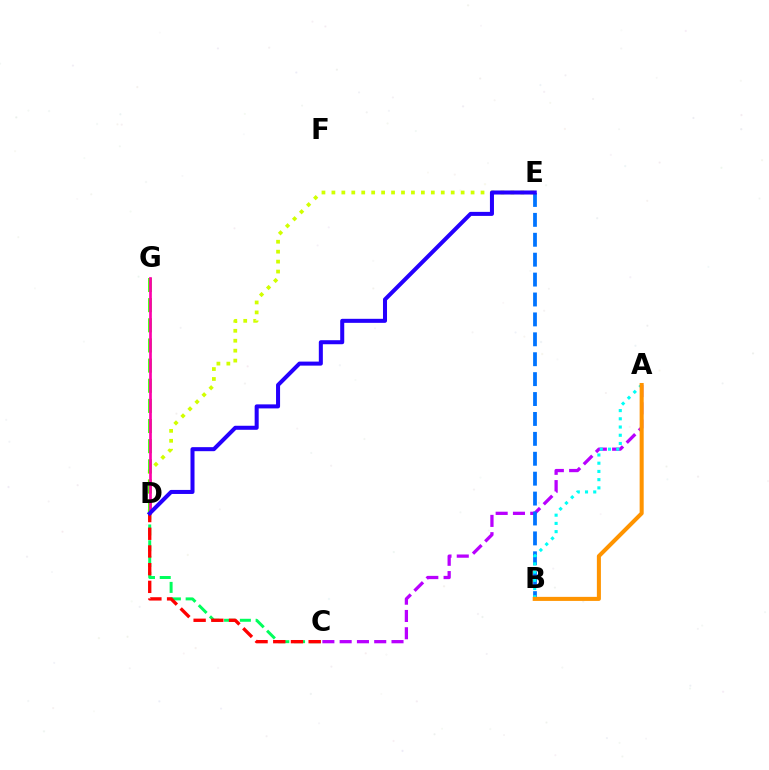{('C', 'D'): [{'color': '#00ff5c', 'line_style': 'dashed', 'thickness': 2.14}, {'color': '#ff0000', 'line_style': 'dashed', 'thickness': 2.4}], ('D', 'E'): [{'color': '#d1ff00', 'line_style': 'dotted', 'thickness': 2.7}, {'color': '#2500ff', 'line_style': 'solid', 'thickness': 2.9}], ('A', 'C'): [{'color': '#b900ff', 'line_style': 'dashed', 'thickness': 2.35}], ('B', 'E'): [{'color': '#0074ff', 'line_style': 'dashed', 'thickness': 2.7}], ('A', 'B'): [{'color': '#00fff6', 'line_style': 'dotted', 'thickness': 2.23}, {'color': '#ff9400', 'line_style': 'solid', 'thickness': 2.91}], ('D', 'G'): [{'color': '#3dff00', 'line_style': 'dashed', 'thickness': 2.74}, {'color': '#ff00ac', 'line_style': 'solid', 'thickness': 1.94}]}